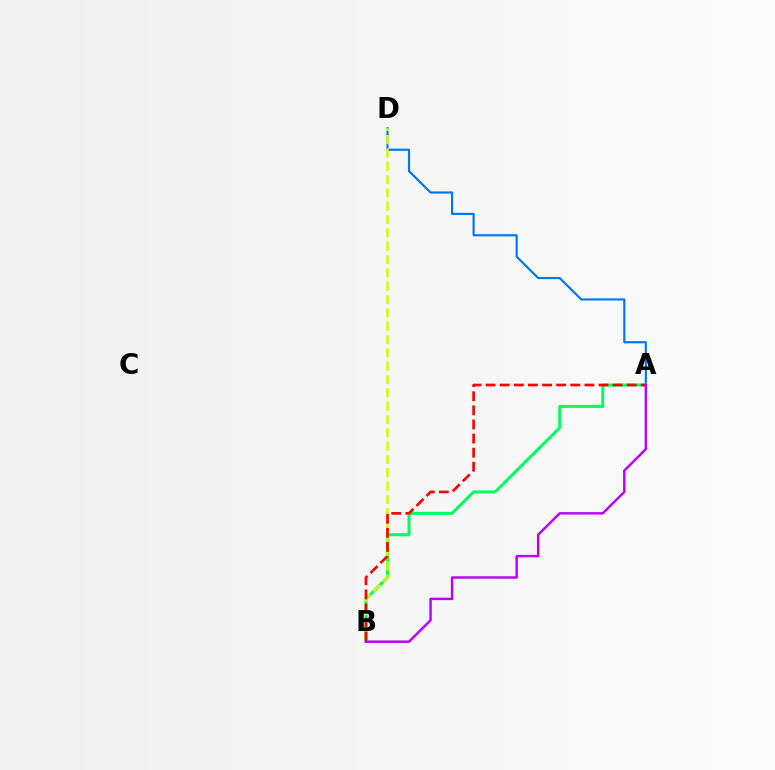{('A', 'D'): [{'color': '#0074ff', 'line_style': 'solid', 'thickness': 1.55}], ('A', 'B'): [{'color': '#00ff5c', 'line_style': 'solid', 'thickness': 2.17}, {'color': '#ff0000', 'line_style': 'dashed', 'thickness': 1.92}, {'color': '#b900ff', 'line_style': 'solid', 'thickness': 1.76}], ('B', 'D'): [{'color': '#d1ff00', 'line_style': 'dashed', 'thickness': 1.81}]}